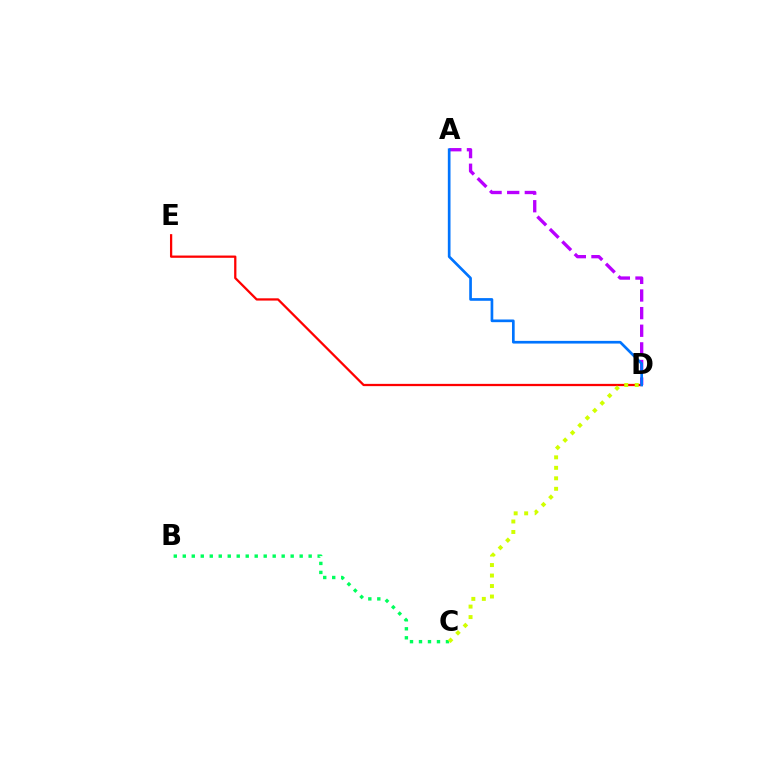{('B', 'C'): [{'color': '#00ff5c', 'line_style': 'dotted', 'thickness': 2.44}], ('A', 'D'): [{'color': '#b900ff', 'line_style': 'dashed', 'thickness': 2.39}, {'color': '#0074ff', 'line_style': 'solid', 'thickness': 1.93}], ('D', 'E'): [{'color': '#ff0000', 'line_style': 'solid', 'thickness': 1.63}], ('C', 'D'): [{'color': '#d1ff00', 'line_style': 'dotted', 'thickness': 2.85}]}